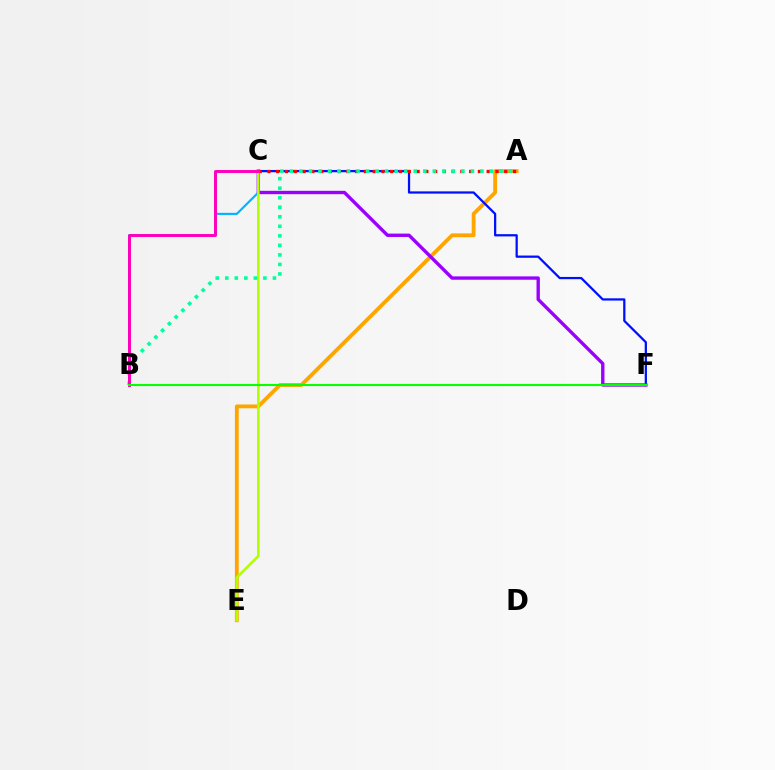{('A', 'E'): [{'color': '#ffa500', 'line_style': 'solid', 'thickness': 2.75}], ('B', 'C'): [{'color': '#00b5ff', 'line_style': 'solid', 'thickness': 1.55}, {'color': '#ff00bd', 'line_style': 'solid', 'thickness': 2.14}], ('C', 'F'): [{'color': '#0010ff', 'line_style': 'solid', 'thickness': 1.62}, {'color': '#9b00ff', 'line_style': 'solid', 'thickness': 2.43}], ('A', 'C'): [{'color': '#ff0000', 'line_style': 'dotted', 'thickness': 2.38}], ('C', 'E'): [{'color': '#b3ff00', 'line_style': 'solid', 'thickness': 1.87}], ('A', 'B'): [{'color': '#00ff9d', 'line_style': 'dotted', 'thickness': 2.59}], ('B', 'F'): [{'color': '#08ff00', 'line_style': 'solid', 'thickness': 1.5}]}